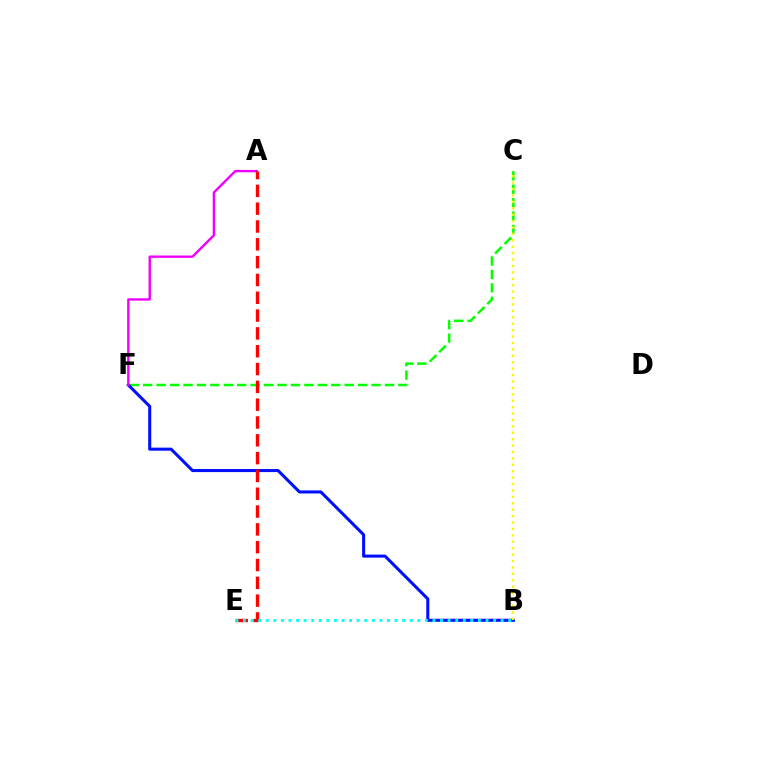{('C', 'F'): [{'color': '#08ff00', 'line_style': 'dashed', 'thickness': 1.82}], ('B', 'F'): [{'color': '#0010ff', 'line_style': 'solid', 'thickness': 2.2}], ('B', 'C'): [{'color': '#fcf500', 'line_style': 'dotted', 'thickness': 1.74}], ('A', 'F'): [{'color': '#ee00ff', 'line_style': 'solid', 'thickness': 1.71}], ('A', 'E'): [{'color': '#ff0000', 'line_style': 'dashed', 'thickness': 2.42}], ('B', 'E'): [{'color': '#00fff6', 'line_style': 'dotted', 'thickness': 2.06}]}